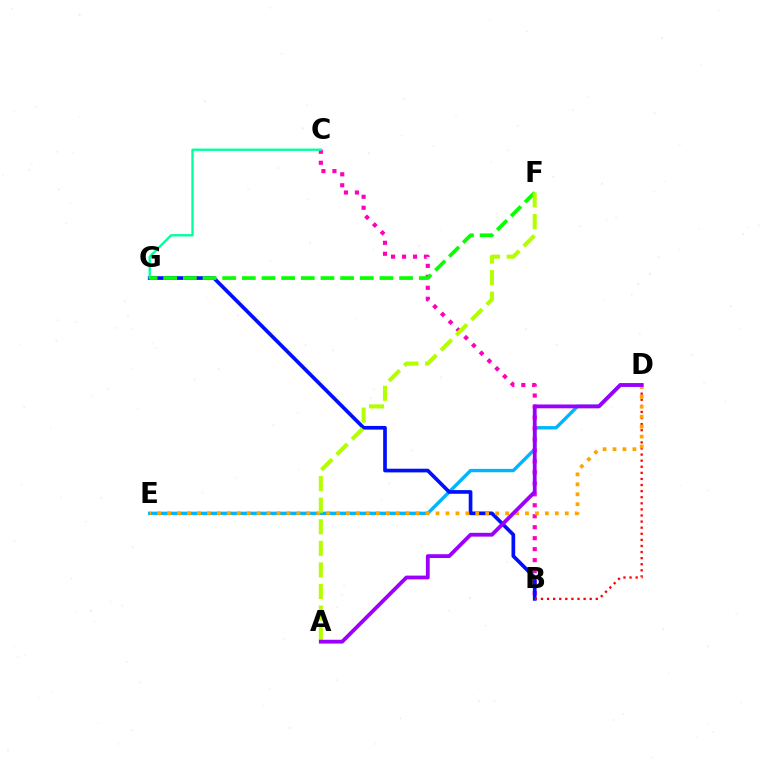{('D', 'E'): [{'color': '#00b5ff', 'line_style': 'solid', 'thickness': 2.43}, {'color': '#ffa500', 'line_style': 'dotted', 'thickness': 2.7}], ('B', 'C'): [{'color': '#ff00bd', 'line_style': 'dotted', 'thickness': 2.98}], ('B', 'G'): [{'color': '#0010ff', 'line_style': 'solid', 'thickness': 2.65}], ('C', 'G'): [{'color': '#00ff9d', 'line_style': 'solid', 'thickness': 1.69}], ('B', 'D'): [{'color': '#ff0000', 'line_style': 'dotted', 'thickness': 1.66}], ('F', 'G'): [{'color': '#08ff00', 'line_style': 'dashed', 'thickness': 2.67}], ('A', 'F'): [{'color': '#b3ff00', 'line_style': 'dashed', 'thickness': 2.93}], ('A', 'D'): [{'color': '#9b00ff', 'line_style': 'solid', 'thickness': 2.74}]}